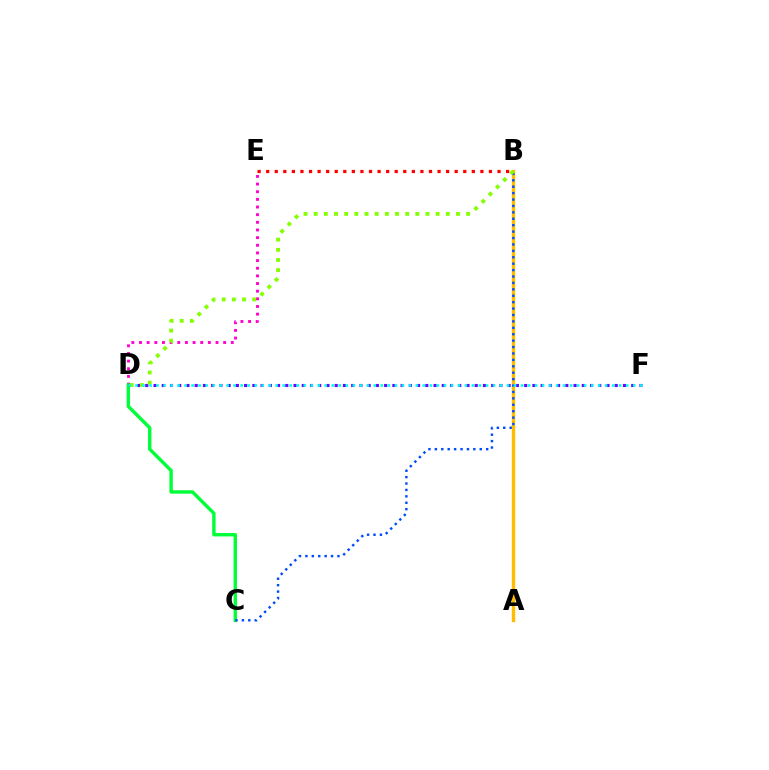{('D', 'E'): [{'color': '#ff00cf', 'line_style': 'dotted', 'thickness': 2.08}], ('C', 'D'): [{'color': '#00ff39', 'line_style': 'solid', 'thickness': 2.45}], ('D', 'F'): [{'color': '#7200ff', 'line_style': 'dotted', 'thickness': 2.24}, {'color': '#00fff6', 'line_style': 'dotted', 'thickness': 1.9}], ('A', 'B'): [{'color': '#ffbd00', 'line_style': 'solid', 'thickness': 2.44}], ('B', 'C'): [{'color': '#004bff', 'line_style': 'dotted', 'thickness': 1.74}], ('B', 'D'): [{'color': '#84ff00', 'line_style': 'dotted', 'thickness': 2.76}], ('B', 'E'): [{'color': '#ff0000', 'line_style': 'dotted', 'thickness': 2.33}]}